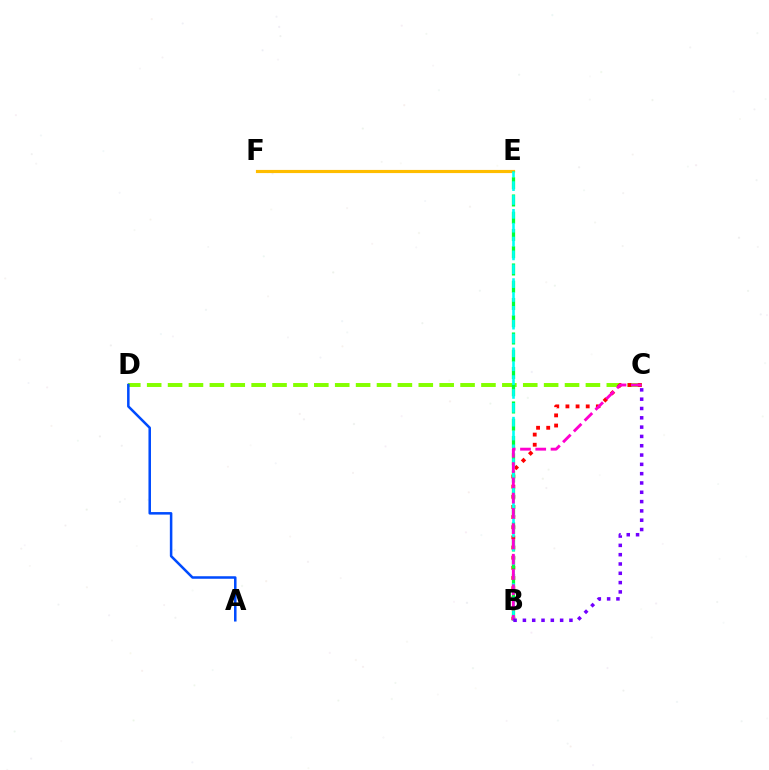{('E', 'F'): [{'color': '#ffbd00', 'line_style': 'solid', 'thickness': 2.27}], ('C', 'D'): [{'color': '#84ff00', 'line_style': 'dashed', 'thickness': 2.84}], ('B', 'C'): [{'color': '#ff0000', 'line_style': 'dotted', 'thickness': 2.76}, {'color': '#ff00cf', 'line_style': 'dashed', 'thickness': 2.07}, {'color': '#7200ff', 'line_style': 'dotted', 'thickness': 2.53}], ('B', 'E'): [{'color': '#00ff39', 'line_style': 'dashed', 'thickness': 2.34}, {'color': '#00fff6', 'line_style': 'dashed', 'thickness': 1.88}], ('A', 'D'): [{'color': '#004bff', 'line_style': 'solid', 'thickness': 1.82}]}